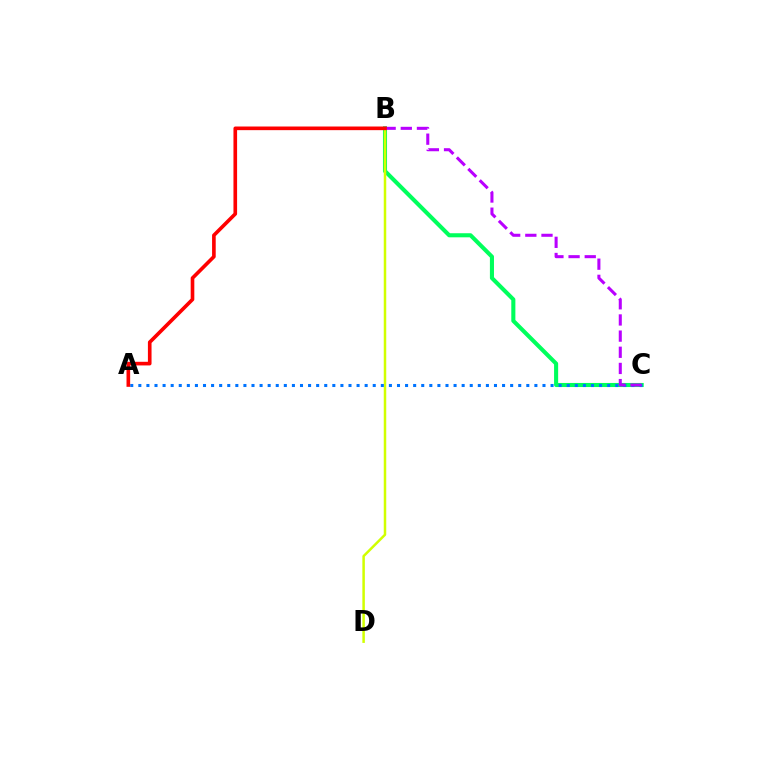{('B', 'C'): [{'color': '#00ff5c', 'line_style': 'solid', 'thickness': 2.94}, {'color': '#b900ff', 'line_style': 'dashed', 'thickness': 2.2}], ('B', 'D'): [{'color': '#d1ff00', 'line_style': 'solid', 'thickness': 1.8}], ('A', 'C'): [{'color': '#0074ff', 'line_style': 'dotted', 'thickness': 2.2}], ('A', 'B'): [{'color': '#ff0000', 'line_style': 'solid', 'thickness': 2.62}]}